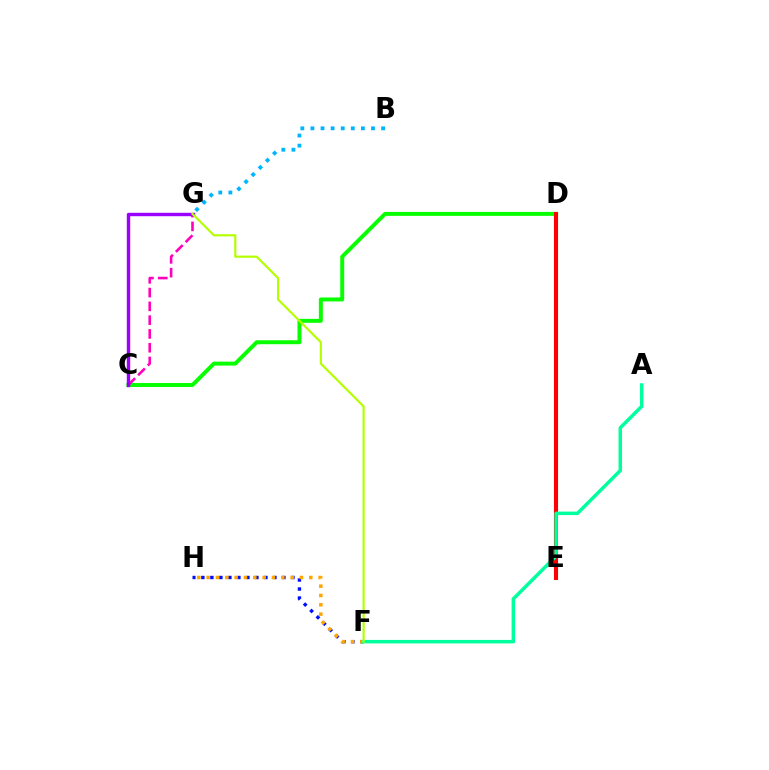{('C', 'D'): [{'color': '#08ff00', 'line_style': 'solid', 'thickness': 2.85}], ('D', 'E'): [{'color': '#ff0000', 'line_style': 'solid', 'thickness': 2.96}], ('F', 'H'): [{'color': '#0010ff', 'line_style': 'dotted', 'thickness': 2.45}, {'color': '#ffa500', 'line_style': 'dotted', 'thickness': 2.54}], ('B', 'G'): [{'color': '#00b5ff', 'line_style': 'dotted', 'thickness': 2.74}], ('A', 'F'): [{'color': '#00ff9d', 'line_style': 'solid', 'thickness': 2.51}], ('C', 'G'): [{'color': '#ff00bd', 'line_style': 'dashed', 'thickness': 1.87}, {'color': '#9b00ff', 'line_style': 'solid', 'thickness': 2.46}], ('F', 'G'): [{'color': '#b3ff00', 'line_style': 'solid', 'thickness': 1.56}]}